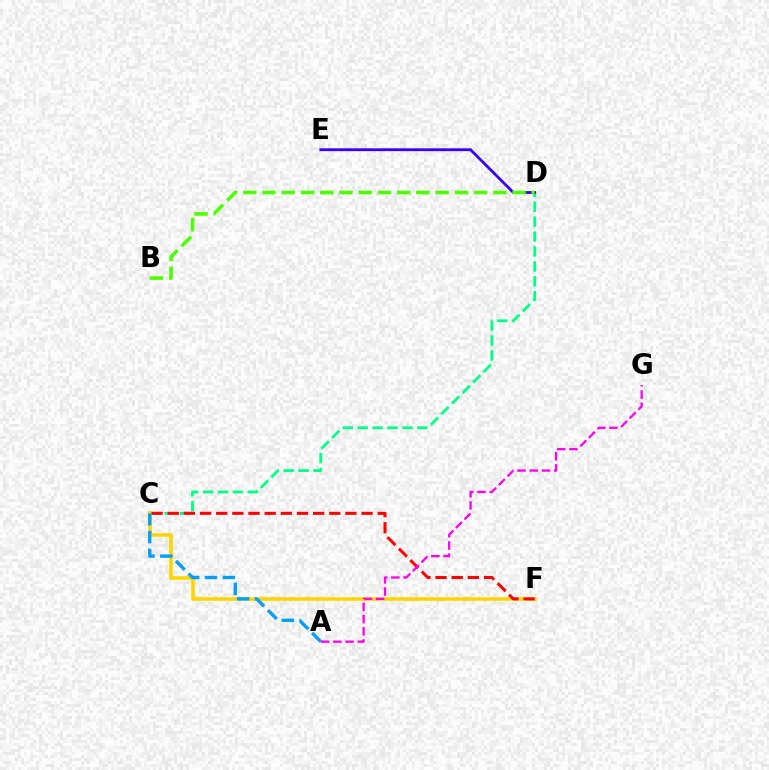{('C', 'D'): [{'color': '#00ff86', 'line_style': 'dashed', 'thickness': 2.03}], ('C', 'F'): [{'color': '#ffd500', 'line_style': 'solid', 'thickness': 2.58}, {'color': '#ff0000', 'line_style': 'dashed', 'thickness': 2.19}], ('A', 'C'): [{'color': '#009eff', 'line_style': 'dashed', 'thickness': 2.42}], ('A', 'G'): [{'color': '#ff00ed', 'line_style': 'dashed', 'thickness': 1.66}], ('D', 'E'): [{'color': '#3700ff', 'line_style': 'solid', 'thickness': 2.03}], ('B', 'D'): [{'color': '#4fff00', 'line_style': 'dashed', 'thickness': 2.61}]}